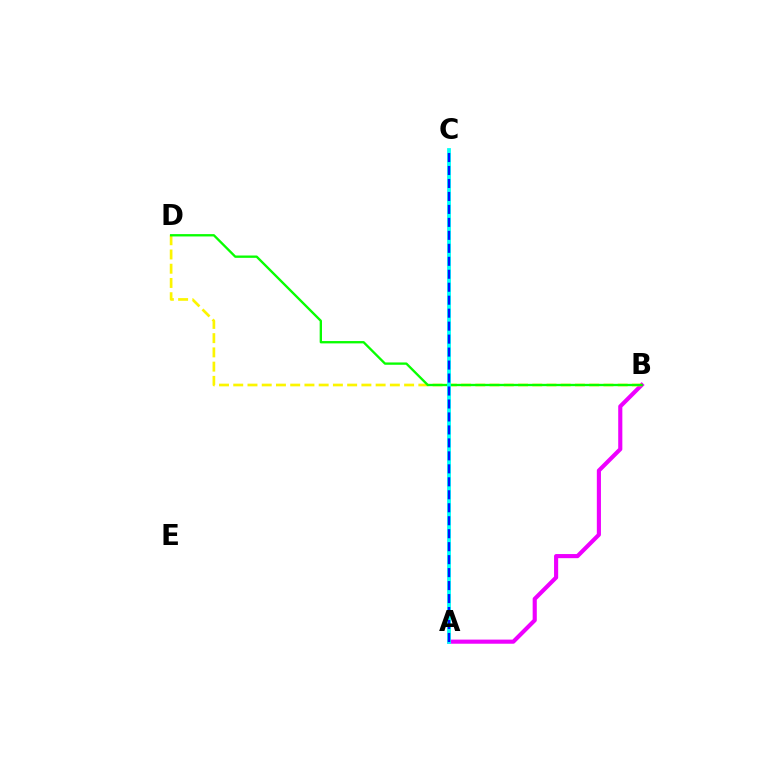{('A', 'B'): [{'color': '#ee00ff', 'line_style': 'solid', 'thickness': 2.97}], ('B', 'D'): [{'color': '#fcf500', 'line_style': 'dashed', 'thickness': 1.93}, {'color': '#08ff00', 'line_style': 'solid', 'thickness': 1.68}], ('A', 'C'): [{'color': '#ff0000', 'line_style': 'dotted', 'thickness': 1.52}, {'color': '#00fff6', 'line_style': 'solid', 'thickness': 2.72}, {'color': '#0010ff', 'line_style': 'dashed', 'thickness': 1.76}]}